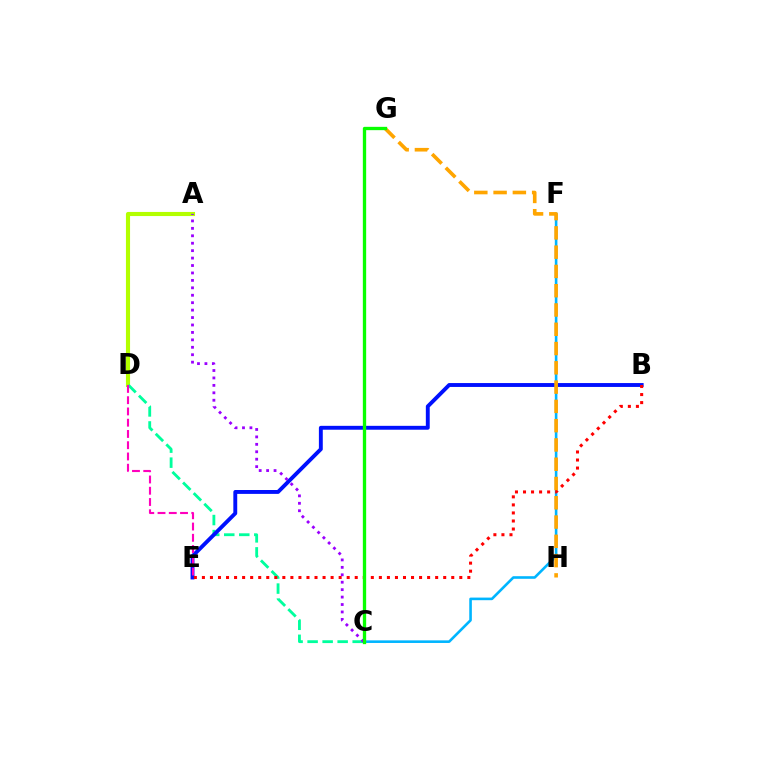{('A', 'D'): [{'color': '#b3ff00', 'line_style': 'solid', 'thickness': 2.96}], ('C', 'D'): [{'color': '#00ff9d', 'line_style': 'dashed', 'thickness': 2.04}], ('B', 'E'): [{'color': '#0010ff', 'line_style': 'solid', 'thickness': 2.8}, {'color': '#ff0000', 'line_style': 'dotted', 'thickness': 2.19}], ('C', 'F'): [{'color': '#00b5ff', 'line_style': 'solid', 'thickness': 1.88}], ('D', 'E'): [{'color': '#ff00bd', 'line_style': 'dashed', 'thickness': 1.53}], ('G', 'H'): [{'color': '#ffa500', 'line_style': 'dashed', 'thickness': 2.62}], ('A', 'C'): [{'color': '#9b00ff', 'line_style': 'dotted', 'thickness': 2.02}], ('C', 'G'): [{'color': '#08ff00', 'line_style': 'solid', 'thickness': 2.39}]}